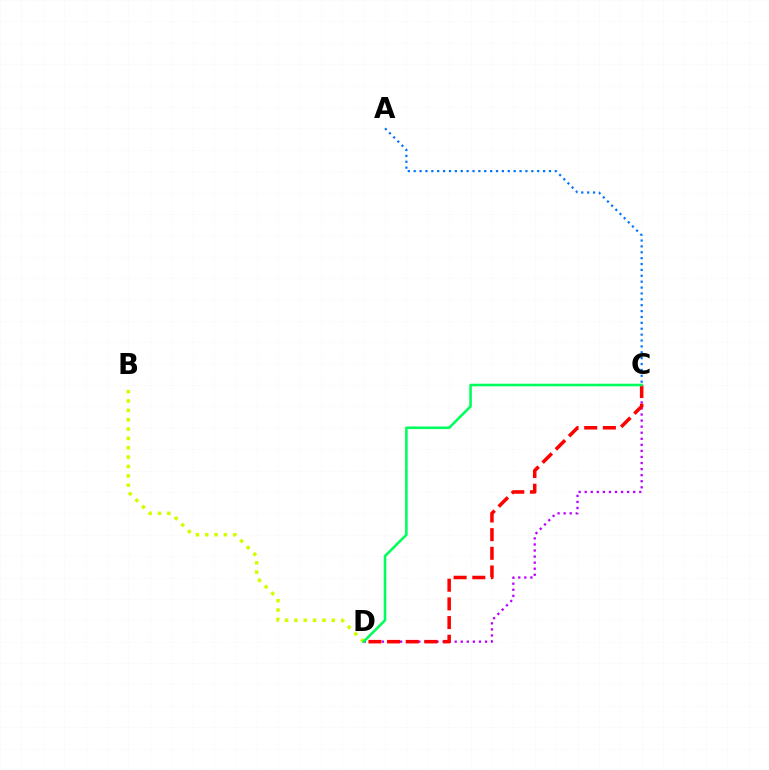{('C', 'D'): [{'color': '#b900ff', 'line_style': 'dotted', 'thickness': 1.65}, {'color': '#ff0000', 'line_style': 'dashed', 'thickness': 2.54}, {'color': '#00ff5c', 'line_style': 'solid', 'thickness': 1.86}], ('B', 'D'): [{'color': '#d1ff00', 'line_style': 'dotted', 'thickness': 2.54}], ('A', 'C'): [{'color': '#0074ff', 'line_style': 'dotted', 'thickness': 1.6}]}